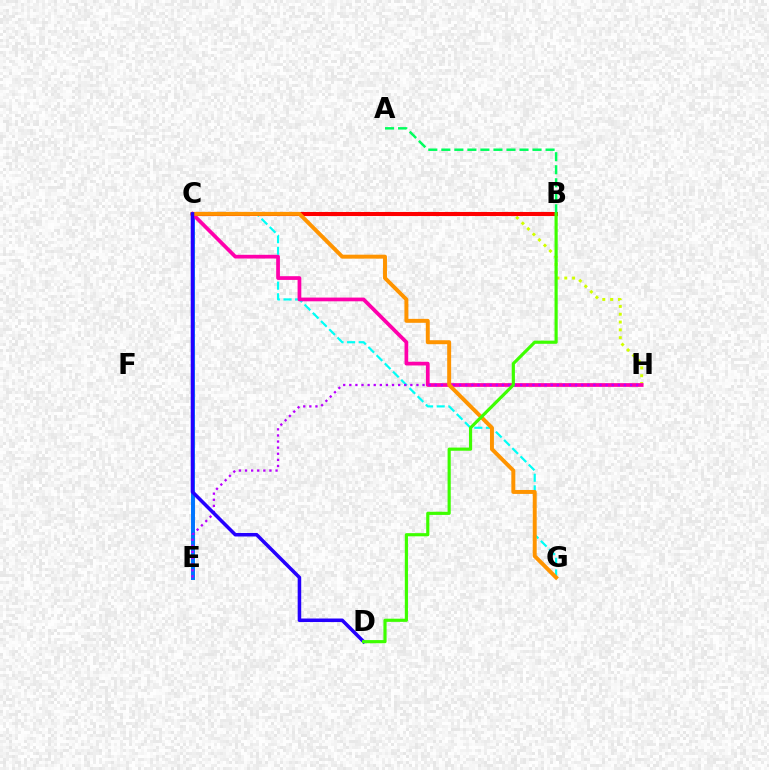{('C', 'G'): [{'color': '#00fff6', 'line_style': 'dashed', 'thickness': 1.58}, {'color': '#ff9400', 'line_style': 'solid', 'thickness': 2.84}], ('C', 'E'): [{'color': '#0074ff', 'line_style': 'solid', 'thickness': 2.85}], ('C', 'H'): [{'color': '#d1ff00', 'line_style': 'dotted', 'thickness': 2.12}, {'color': '#ff00ac', 'line_style': 'solid', 'thickness': 2.68}], ('B', 'C'): [{'color': '#ff0000', 'line_style': 'solid', 'thickness': 2.92}], ('A', 'B'): [{'color': '#00ff5c', 'line_style': 'dashed', 'thickness': 1.77}], ('E', 'H'): [{'color': '#b900ff', 'line_style': 'dotted', 'thickness': 1.66}], ('C', 'D'): [{'color': '#2500ff', 'line_style': 'solid', 'thickness': 2.55}], ('B', 'D'): [{'color': '#3dff00', 'line_style': 'solid', 'thickness': 2.28}]}